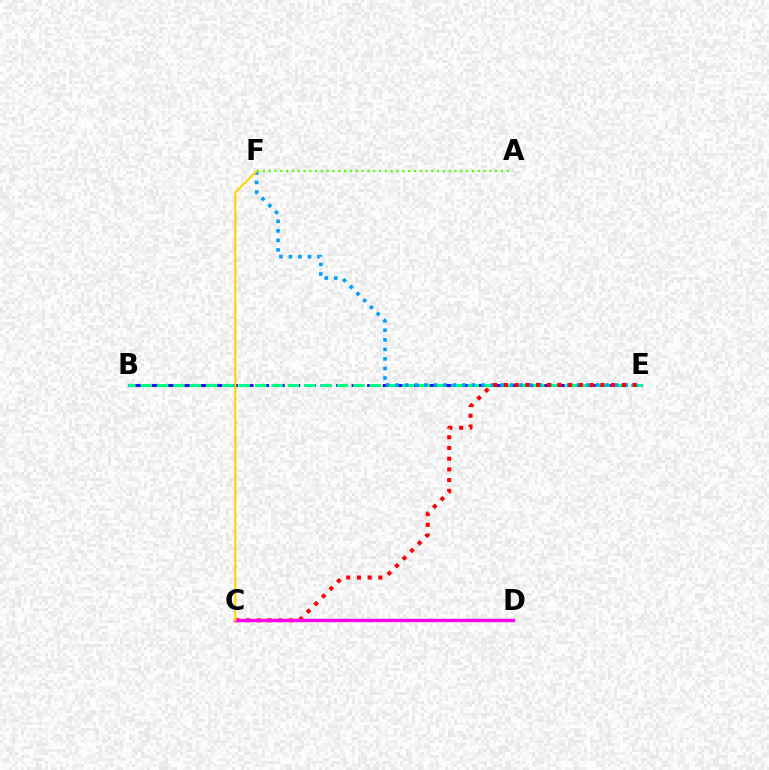{('B', 'E'): [{'color': '#3700ff', 'line_style': 'dashed', 'thickness': 2.11}, {'color': '#00ff86', 'line_style': 'dashed', 'thickness': 2.22}], ('E', 'F'): [{'color': '#009eff', 'line_style': 'dotted', 'thickness': 2.59}], ('C', 'E'): [{'color': '#ff0000', 'line_style': 'dotted', 'thickness': 2.91}], ('C', 'D'): [{'color': '#ff00ed', 'line_style': 'solid', 'thickness': 2.42}], ('C', 'F'): [{'color': '#ffd500', 'line_style': 'solid', 'thickness': 1.52}], ('A', 'F'): [{'color': '#4fff00', 'line_style': 'dotted', 'thickness': 1.58}]}